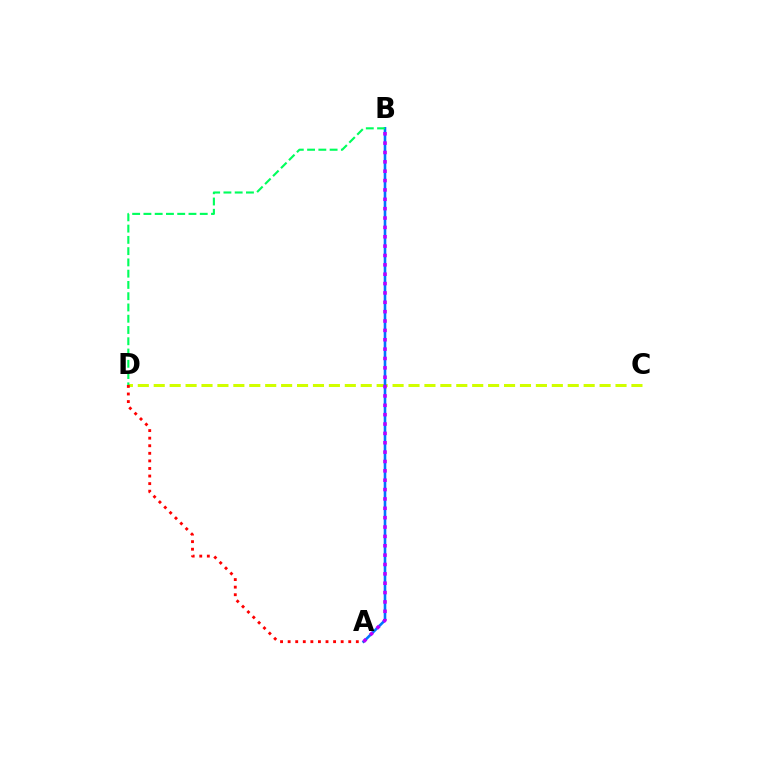{('C', 'D'): [{'color': '#d1ff00', 'line_style': 'dashed', 'thickness': 2.16}], ('A', 'B'): [{'color': '#0074ff', 'line_style': 'solid', 'thickness': 1.87}, {'color': '#b900ff', 'line_style': 'dotted', 'thickness': 2.54}], ('B', 'D'): [{'color': '#00ff5c', 'line_style': 'dashed', 'thickness': 1.53}], ('A', 'D'): [{'color': '#ff0000', 'line_style': 'dotted', 'thickness': 2.06}]}